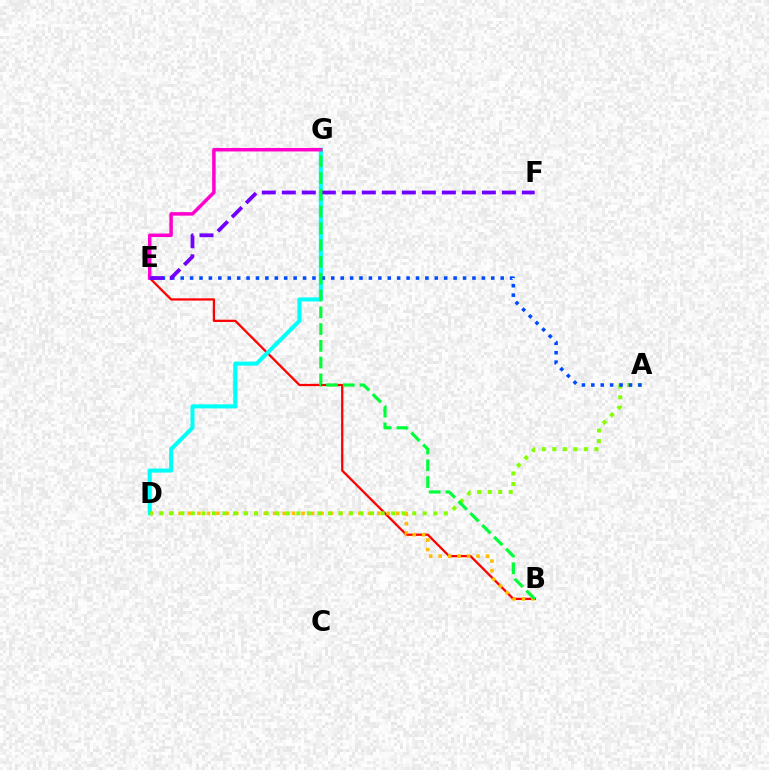{('B', 'E'): [{'color': '#ff0000', 'line_style': 'solid', 'thickness': 1.63}], ('B', 'D'): [{'color': '#ffbd00', 'line_style': 'dotted', 'thickness': 2.57}], ('D', 'G'): [{'color': '#00fff6', 'line_style': 'solid', 'thickness': 2.91}], ('A', 'D'): [{'color': '#84ff00', 'line_style': 'dotted', 'thickness': 2.86}], ('A', 'E'): [{'color': '#004bff', 'line_style': 'dotted', 'thickness': 2.56}], ('E', 'G'): [{'color': '#ff00cf', 'line_style': 'solid', 'thickness': 2.51}], ('E', 'F'): [{'color': '#7200ff', 'line_style': 'dashed', 'thickness': 2.72}], ('B', 'G'): [{'color': '#00ff39', 'line_style': 'dashed', 'thickness': 2.28}]}